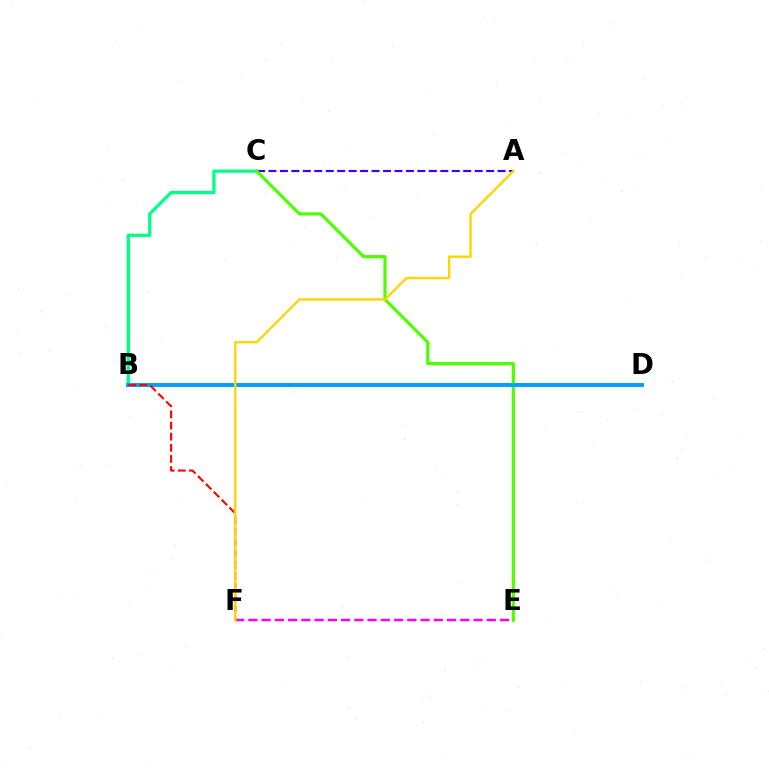{('B', 'C'): [{'color': '#00ff86', 'line_style': 'solid', 'thickness': 2.36}], ('A', 'C'): [{'color': '#3700ff', 'line_style': 'dashed', 'thickness': 1.56}], ('E', 'F'): [{'color': '#ff00ed', 'line_style': 'dashed', 'thickness': 1.8}], ('C', 'E'): [{'color': '#4fff00', 'line_style': 'solid', 'thickness': 2.3}], ('B', 'D'): [{'color': '#009eff', 'line_style': 'solid', 'thickness': 2.84}], ('B', 'F'): [{'color': '#ff0000', 'line_style': 'dashed', 'thickness': 1.51}], ('A', 'F'): [{'color': '#ffd500', 'line_style': 'solid', 'thickness': 1.69}]}